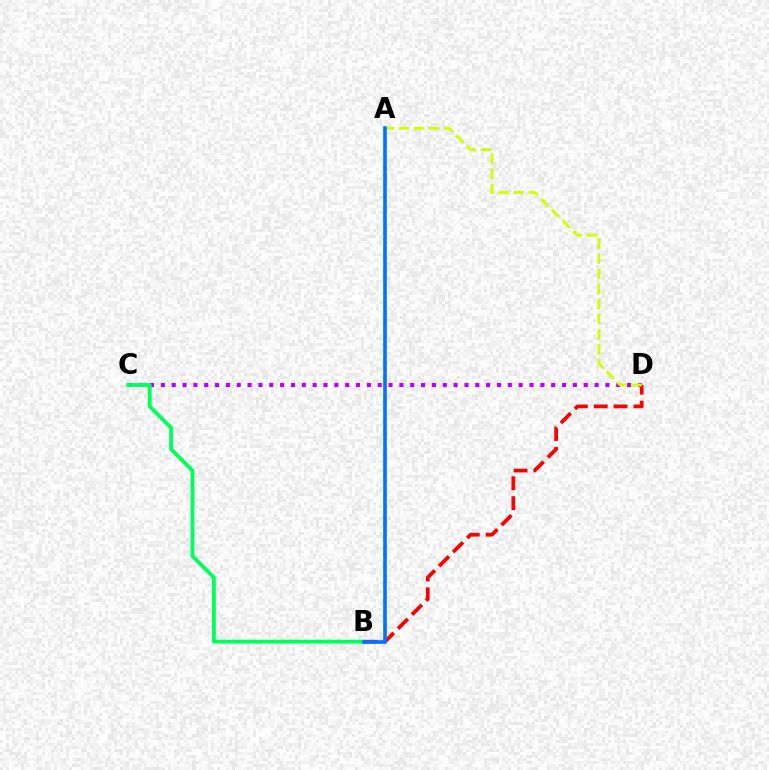{('C', 'D'): [{'color': '#b900ff', 'line_style': 'dotted', 'thickness': 2.95}], ('B', 'C'): [{'color': '#00ff5c', 'line_style': 'solid', 'thickness': 2.75}], ('B', 'D'): [{'color': '#ff0000', 'line_style': 'dashed', 'thickness': 2.7}], ('A', 'D'): [{'color': '#d1ff00', 'line_style': 'dashed', 'thickness': 2.06}], ('A', 'B'): [{'color': '#0074ff', 'line_style': 'solid', 'thickness': 2.61}]}